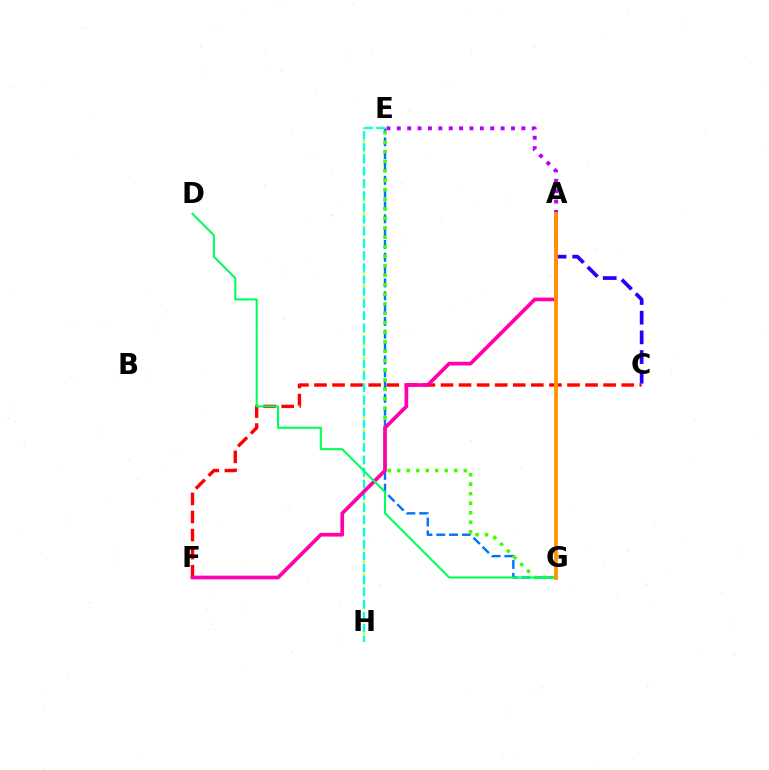{('E', 'G'): [{'color': '#0074ff', 'line_style': 'dashed', 'thickness': 1.74}, {'color': '#3dff00', 'line_style': 'dotted', 'thickness': 2.58}], ('C', 'F'): [{'color': '#ff0000', 'line_style': 'dashed', 'thickness': 2.45}], ('A', 'C'): [{'color': '#2500ff', 'line_style': 'dashed', 'thickness': 2.67}], ('E', 'H'): [{'color': '#d1ff00', 'line_style': 'dotted', 'thickness': 1.79}, {'color': '#00fff6', 'line_style': 'dashed', 'thickness': 1.63}], ('A', 'E'): [{'color': '#b900ff', 'line_style': 'dotted', 'thickness': 2.82}], ('A', 'F'): [{'color': '#ff00ac', 'line_style': 'solid', 'thickness': 2.65}], ('D', 'G'): [{'color': '#00ff5c', 'line_style': 'solid', 'thickness': 1.51}], ('A', 'G'): [{'color': '#ff9400', 'line_style': 'solid', 'thickness': 2.73}]}